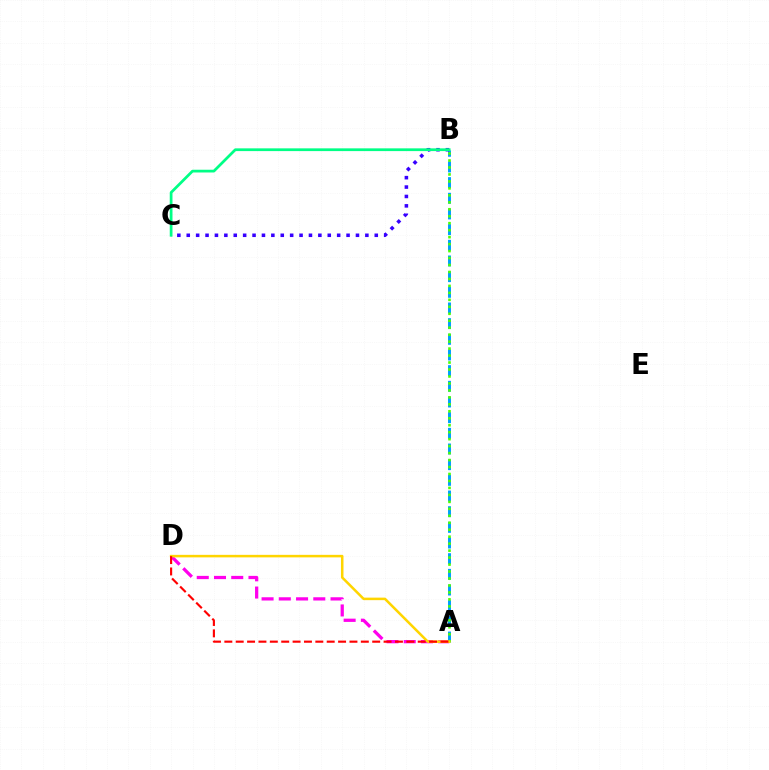{('A', 'D'): [{'color': '#ff00ed', 'line_style': 'dashed', 'thickness': 2.34}, {'color': '#ffd500', 'line_style': 'solid', 'thickness': 1.82}, {'color': '#ff0000', 'line_style': 'dashed', 'thickness': 1.55}], ('A', 'B'): [{'color': '#009eff', 'line_style': 'dashed', 'thickness': 2.13}, {'color': '#4fff00', 'line_style': 'dotted', 'thickness': 1.89}], ('B', 'C'): [{'color': '#3700ff', 'line_style': 'dotted', 'thickness': 2.55}, {'color': '#00ff86', 'line_style': 'solid', 'thickness': 1.98}]}